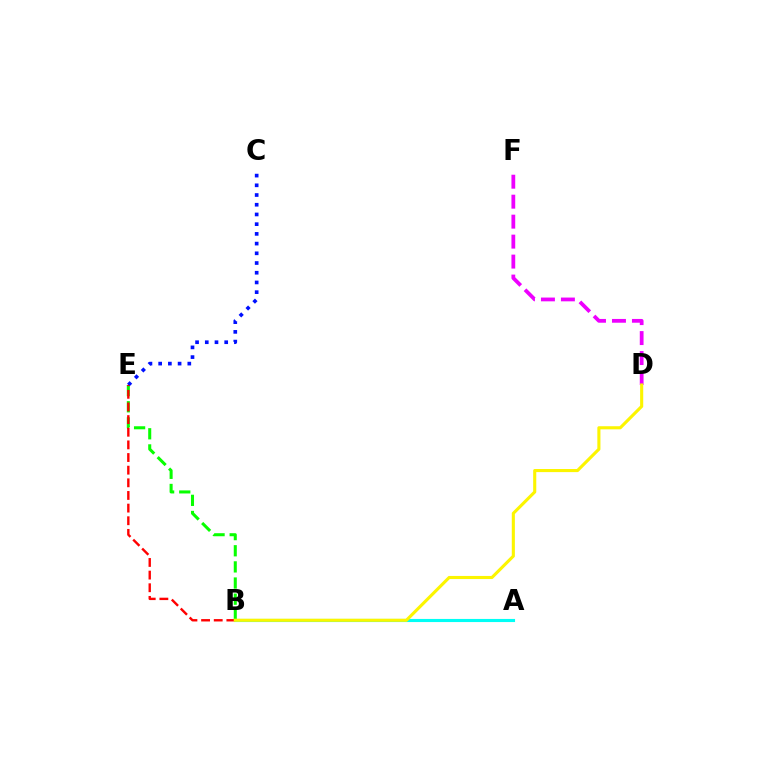{('D', 'F'): [{'color': '#ee00ff', 'line_style': 'dashed', 'thickness': 2.71}], ('B', 'E'): [{'color': '#08ff00', 'line_style': 'dashed', 'thickness': 2.19}, {'color': '#ff0000', 'line_style': 'dashed', 'thickness': 1.72}], ('C', 'E'): [{'color': '#0010ff', 'line_style': 'dotted', 'thickness': 2.64}], ('A', 'B'): [{'color': '#00fff6', 'line_style': 'solid', 'thickness': 2.24}], ('B', 'D'): [{'color': '#fcf500', 'line_style': 'solid', 'thickness': 2.23}]}